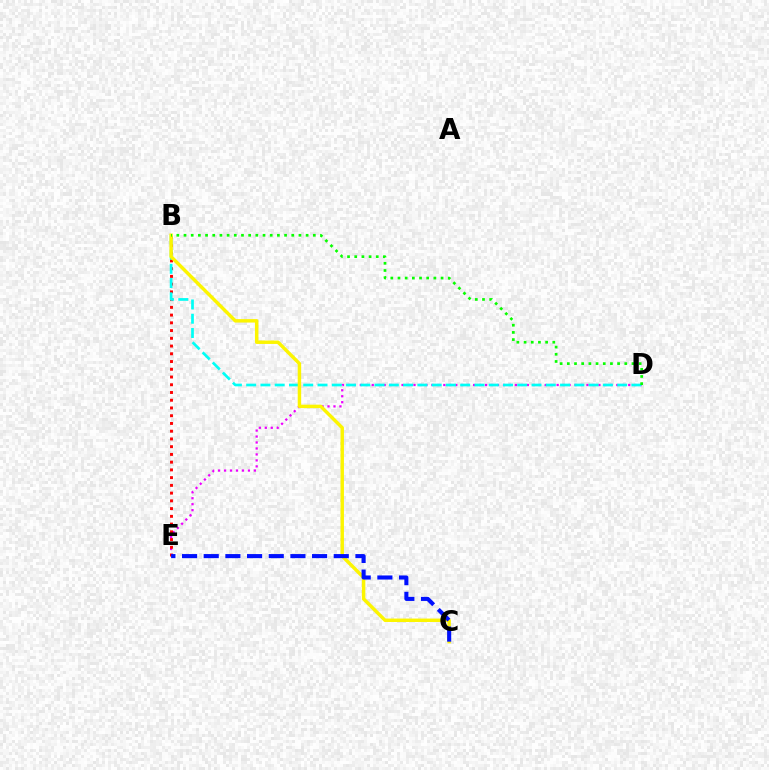{('D', 'E'): [{'color': '#ee00ff', 'line_style': 'dotted', 'thickness': 1.62}], ('B', 'E'): [{'color': '#ff0000', 'line_style': 'dotted', 'thickness': 2.1}], ('B', 'D'): [{'color': '#00fff6', 'line_style': 'dashed', 'thickness': 1.94}, {'color': '#08ff00', 'line_style': 'dotted', 'thickness': 1.95}], ('B', 'C'): [{'color': '#fcf500', 'line_style': 'solid', 'thickness': 2.48}], ('C', 'E'): [{'color': '#0010ff', 'line_style': 'dashed', 'thickness': 2.94}]}